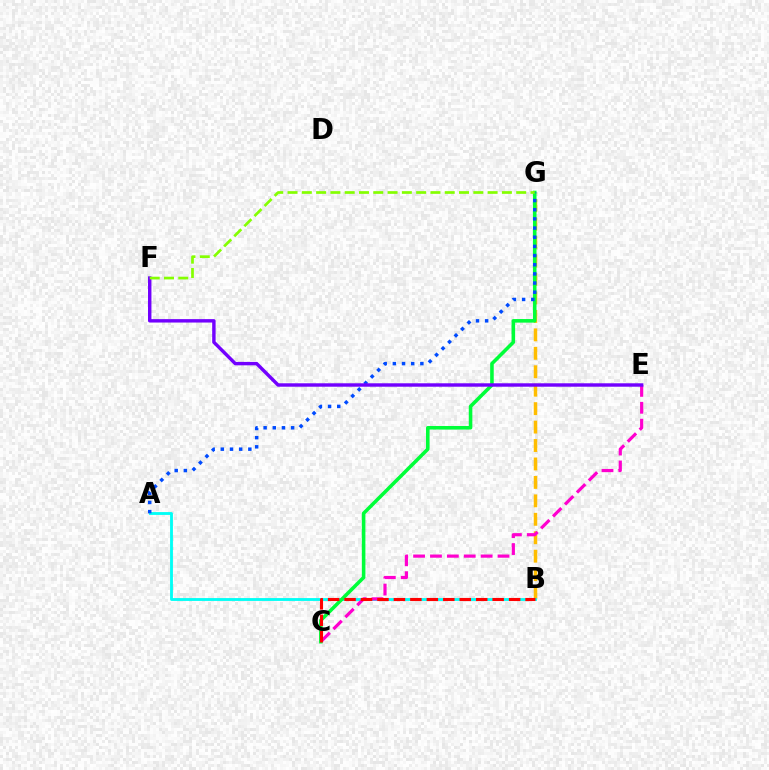{('B', 'G'): [{'color': '#ffbd00', 'line_style': 'dashed', 'thickness': 2.51}], ('A', 'B'): [{'color': '#00fff6', 'line_style': 'solid', 'thickness': 2.05}], ('C', 'G'): [{'color': '#00ff39', 'line_style': 'solid', 'thickness': 2.57}], ('A', 'G'): [{'color': '#004bff', 'line_style': 'dotted', 'thickness': 2.49}], ('C', 'E'): [{'color': '#ff00cf', 'line_style': 'dashed', 'thickness': 2.29}], ('B', 'C'): [{'color': '#ff0000', 'line_style': 'dashed', 'thickness': 2.24}], ('E', 'F'): [{'color': '#7200ff', 'line_style': 'solid', 'thickness': 2.46}], ('F', 'G'): [{'color': '#84ff00', 'line_style': 'dashed', 'thickness': 1.94}]}